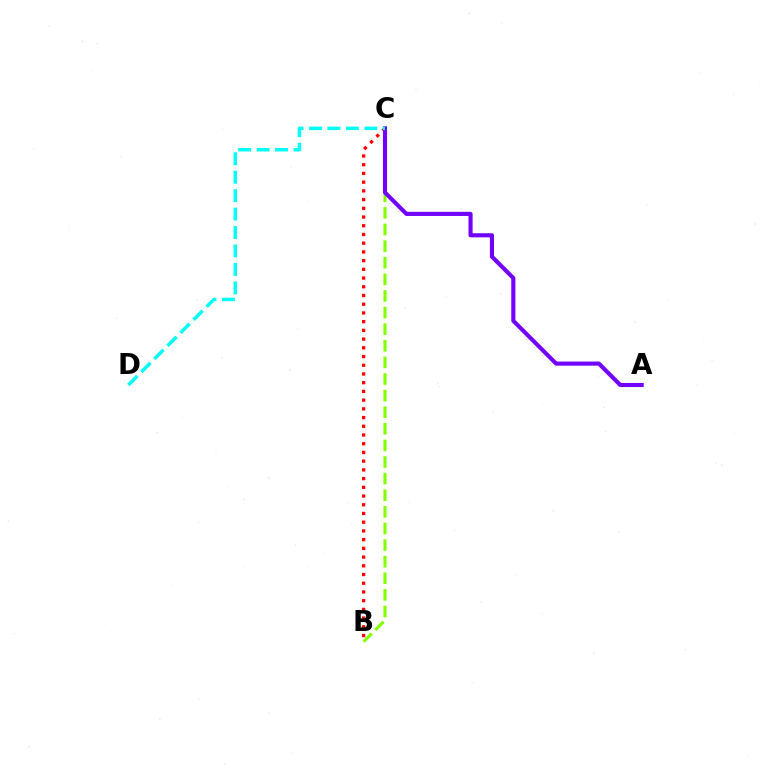{('B', 'C'): [{'color': '#84ff00', 'line_style': 'dashed', 'thickness': 2.26}, {'color': '#ff0000', 'line_style': 'dotted', 'thickness': 2.37}], ('A', 'C'): [{'color': '#7200ff', 'line_style': 'solid', 'thickness': 2.96}], ('C', 'D'): [{'color': '#00fff6', 'line_style': 'dashed', 'thickness': 2.51}]}